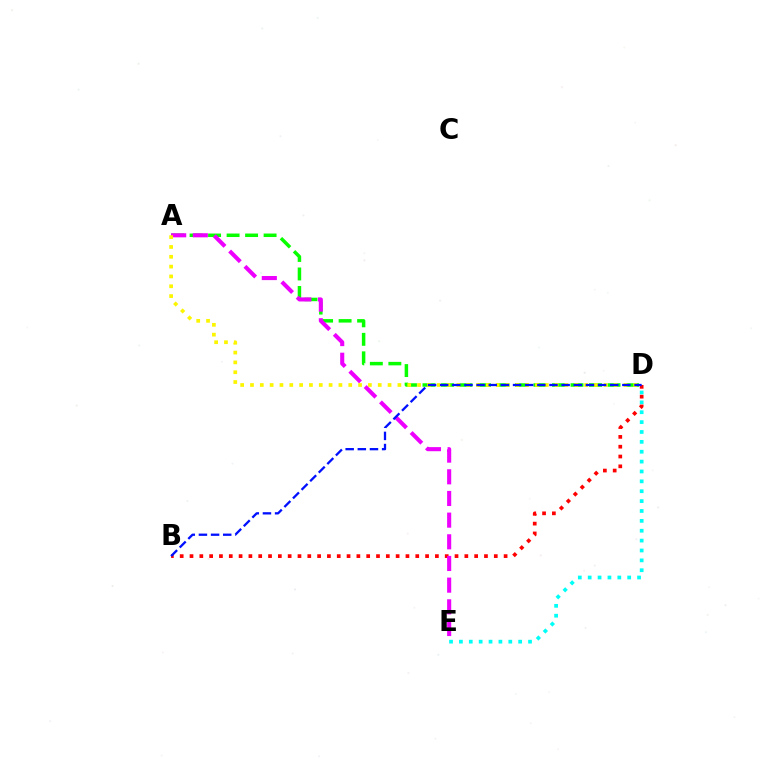{('A', 'D'): [{'color': '#08ff00', 'line_style': 'dashed', 'thickness': 2.51}, {'color': '#fcf500', 'line_style': 'dotted', 'thickness': 2.67}], ('D', 'E'): [{'color': '#00fff6', 'line_style': 'dotted', 'thickness': 2.68}], ('B', 'D'): [{'color': '#ff0000', 'line_style': 'dotted', 'thickness': 2.67}, {'color': '#0010ff', 'line_style': 'dashed', 'thickness': 1.65}], ('A', 'E'): [{'color': '#ee00ff', 'line_style': 'dashed', 'thickness': 2.94}]}